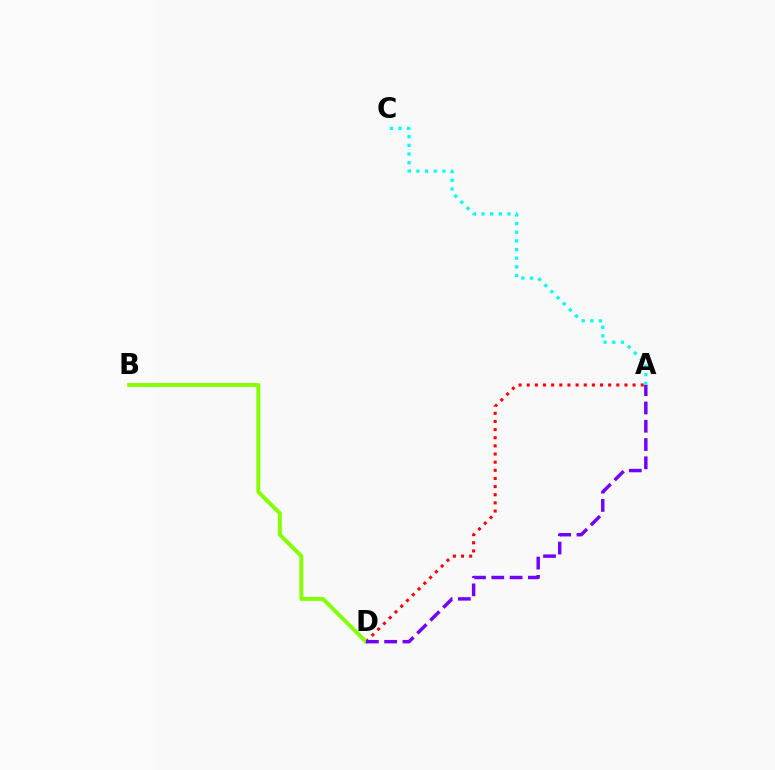{('A', 'D'): [{'color': '#ff0000', 'line_style': 'dotted', 'thickness': 2.21}, {'color': '#7200ff', 'line_style': 'dashed', 'thickness': 2.48}], ('A', 'C'): [{'color': '#00fff6', 'line_style': 'dotted', 'thickness': 2.35}], ('B', 'D'): [{'color': '#84ff00', 'line_style': 'solid', 'thickness': 2.85}]}